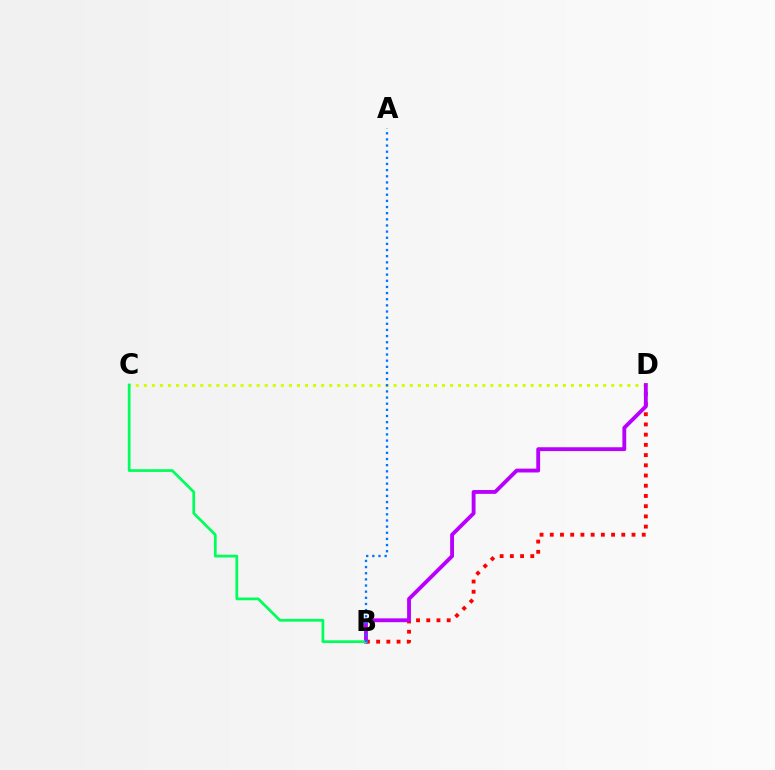{('B', 'D'): [{'color': '#ff0000', 'line_style': 'dotted', 'thickness': 2.78}, {'color': '#b900ff', 'line_style': 'solid', 'thickness': 2.77}], ('C', 'D'): [{'color': '#d1ff00', 'line_style': 'dotted', 'thickness': 2.19}], ('B', 'C'): [{'color': '#00ff5c', 'line_style': 'solid', 'thickness': 1.98}], ('A', 'B'): [{'color': '#0074ff', 'line_style': 'dotted', 'thickness': 1.67}]}